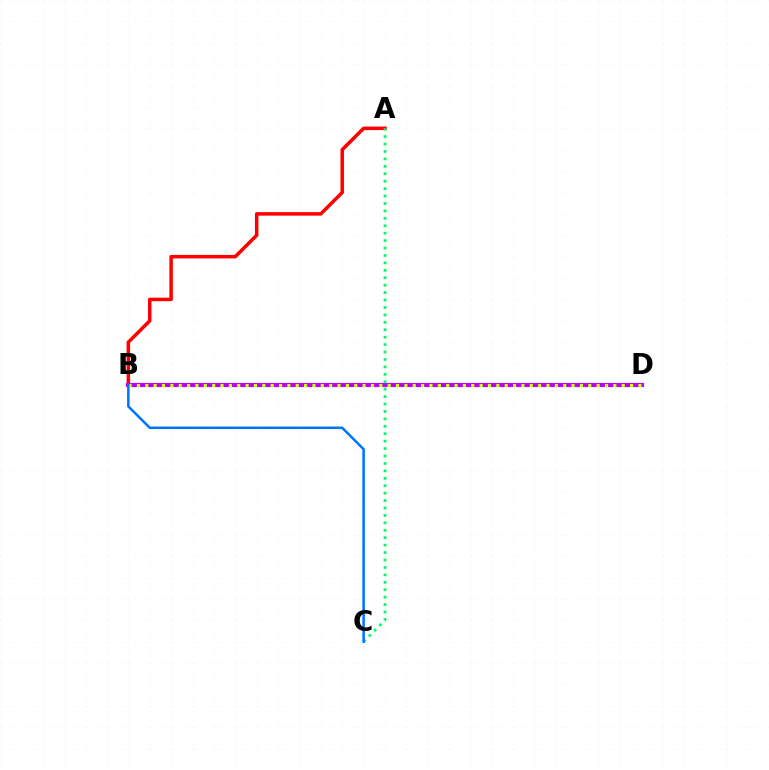{('A', 'B'): [{'color': '#ff0000', 'line_style': 'solid', 'thickness': 2.53}], ('B', 'D'): [{'color': '#b900ff', 'line_style': 'solid', 'thickness': 2.99}, {'color': '#d1ff00', 'line_style': 'dotted', 'thickness': 2.27}], ('A', 'C'): [{'color': '#00ff5c', 'line_style': 'dotted', 'thickness': 2.02}], ('B', 'C'): [{'color': '#0074ff', 'line_style': 'solid', 'thickness': 1.82}]}